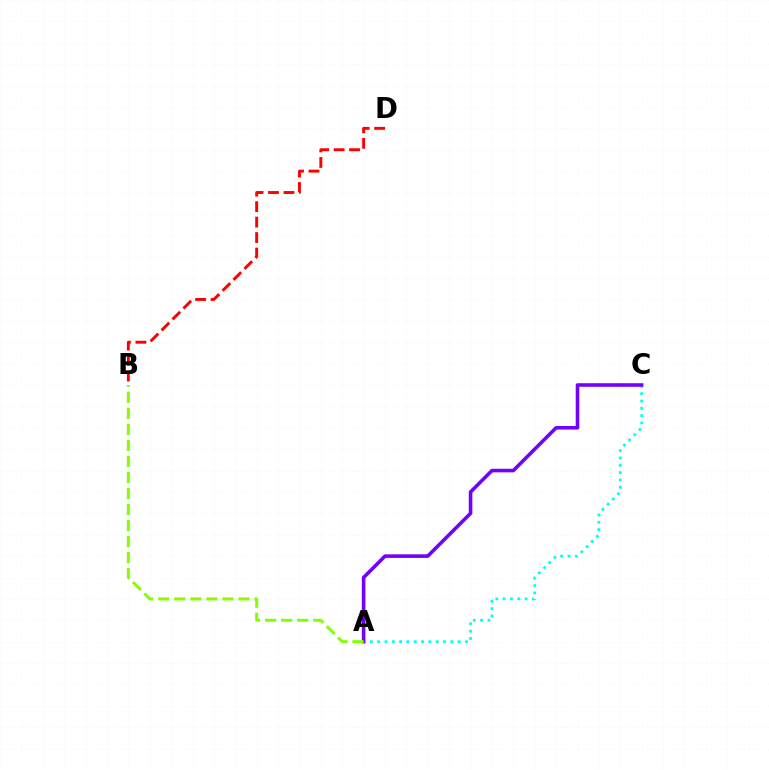{('A', 'C'): [{'color': '#00fff6', 'line_style': 'dotted', 'thickness': 1.99}, {'color': '#7200ff', 'line_style': 'solid', 'thickness': 2.57}], ('B', 'D'): [{'color': '#ff0000', 'line_style': 'dashed', 'thickness': 2.1}], ('A', 'B'): [{'color': '#84ff00', 'line_style': 'dashed', 'thickness': 2.18}]}